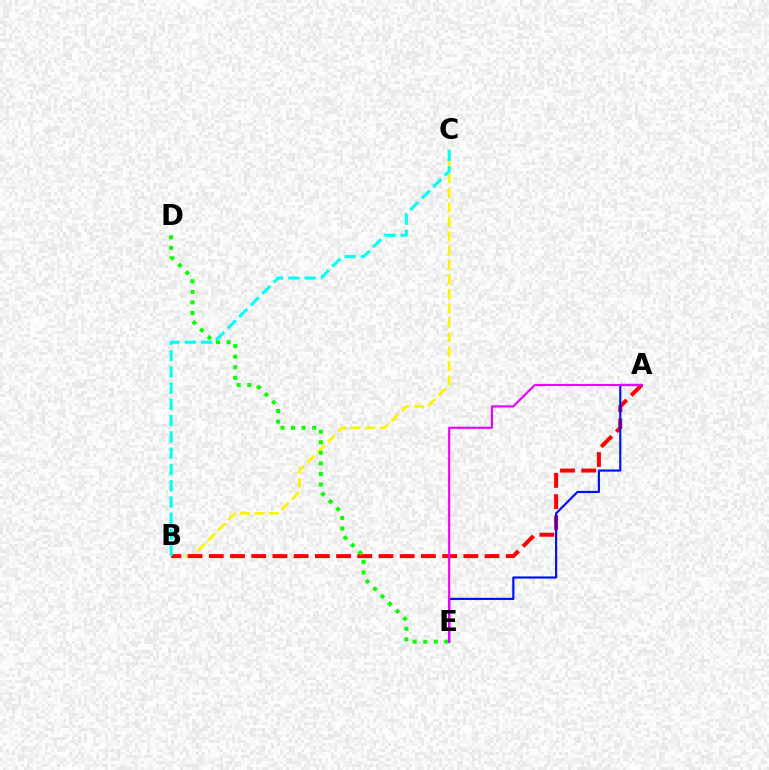{('B', 'C'): [{'color': '#fcf500', 'line_style': 'dashed', 'thickness': 1.96}, {'color': '#00fff6', 'line_style': 'dashed', 'thickness': 2.21}], ('A', 'B'): [{'color': '#ff0000', 'line_style': 'dashed', 'thickness': 2.88}], ('A', 'E'): [{'color': '#0010ff', 'line_style': 'solid', 'thickness': 1.56}, {'color': '#ee00ff', 'line_style': 'solid', 'thickness': 1.54}], ('D', 'E'): [{'color': '#08ff00', 'line_style': 'dotted', 'thickness': 2.87}]}